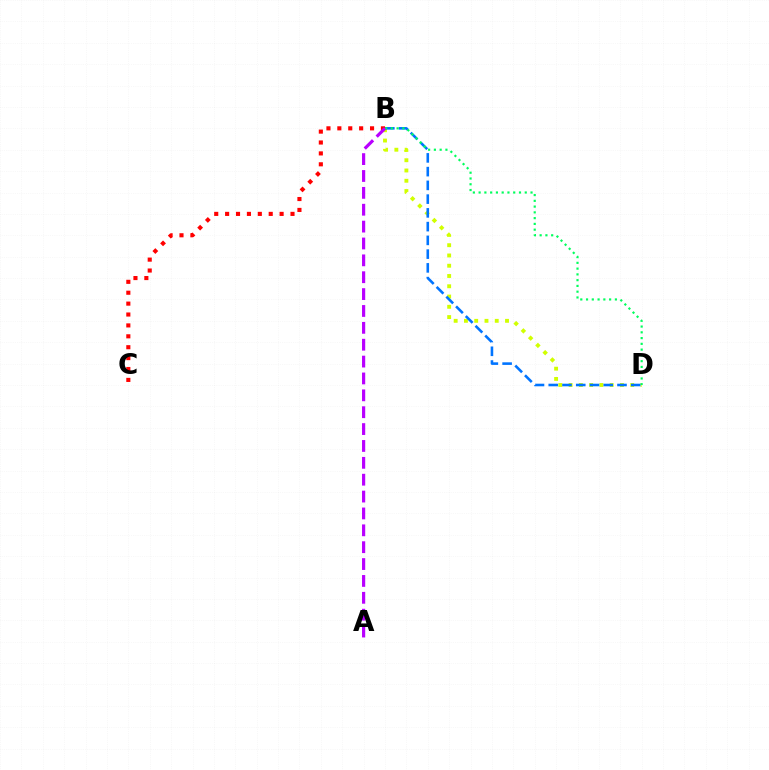{('B', 'C'): [{'color': '#ff0000', 'line_style': 'dotted', 'thickness': 2.96}], ('B', 'D'): [{'color': '#d1ff00', 'line_style': 'dotted', 'thickness': 2.79}, {'color': '#0074ff', 'line_style': 'dashed', 'thickness': 1.87}, {'color': '#00ff5c', 'line_style': 'dotted', 'thickness': 1.57}], ('A', 'B'): [{'color': '#b900ff', 'line_style': 'dashed', 'thickness': 2.29}]}